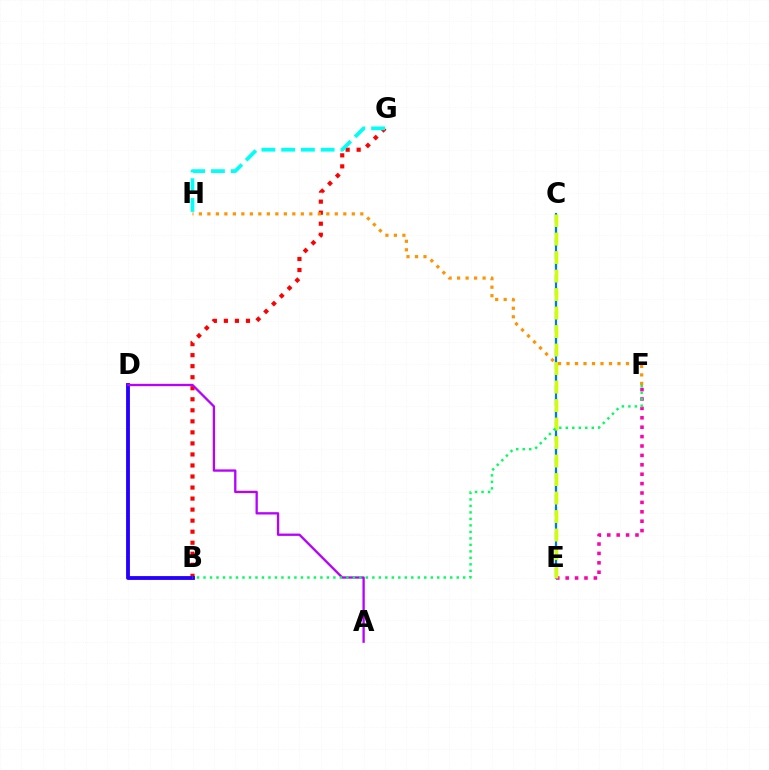{('C', 'E'): [{'color': '#3dff00', 'line_style': 'dashed', 'thickness': 1.66}, {'color': '#0074ff', 'line_style': 'solid', 'thickness': 1.56}, {'color': '#d1ff00', 'line_style': 'dashed', 'thickness': 2.51}], ('B', 'G'): [{'color': '#ff0000', 'line_style': 'dotted', 'thickness': 3.0}], ('E', 'F'): [{'color': '#ff00ac', 'line_style': 'dotted', 'thickness': 2.55}], ('B', 'D'): [{'color': '#2500ff', 'line_style': 'solid', 'thickness': 2.76}], ('G', 'H'): [{'color': '#00fff6', 'line_style': 'dashed', 'thickness': 2.68}], ('A', 'D'): [{'color': '#b900ff', 'line_style': 'solid', 'thickness': 1.67}], ('F', 'H'): [{'color': '#ff9400', 'line_style': 'dotted', 'thickness': 2.31}], ('B', 'F'): [{'color': '#00ff5c', 'line_style': 'dotted', 'thickness': 1.76}]}